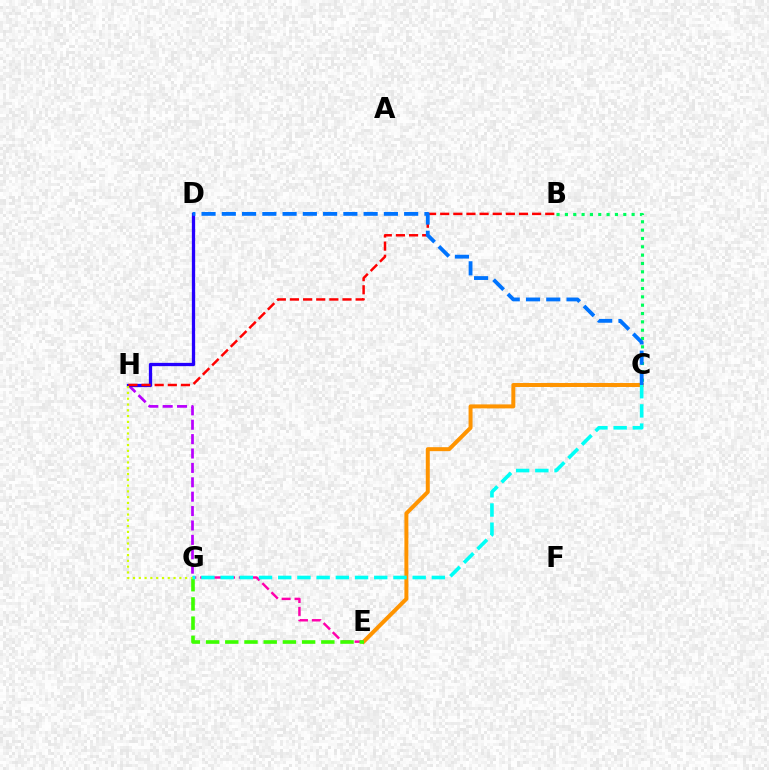{('B', 'C'): [{'color': '#00ff5c', 'line_style': 'dotted', 'thickness': 2.27}], ('C', 'E'): [{'color': '#ff9400', 'line_style': 'solid', 'thickness': 2.86}], ('E', 'G'): [{'color': '#ff00ac', 'line_style': 'dashed', 'thickness': 1.75}, {'color': '#3dff00', 'line_style': 'dashed', 'thickness': 2.61}], ('G', 'H'): [{'color': '#b900ff', 'line_style': 'dashed', 'thickness': 1.95}, {'color': '#d1ff00', 'line_style': 'dotted', 'thickness': 1.57}], ('D', 'H'): [{'color': '#2500ff', 'line_style': 'solid', 'thickness': 2.36}], ('B', 'H'): [{'color': '#ff0000', 'line_style': 'dashed', 'thickness': 1.78}], ('C', 'D'): [{'color': '#0074ff', 'line_style': 'dashed', 'thickness': 2.75}], ('C', 'G'): [{'color': '#00fff6', 'line_style': 'dashed', 'thickness': 2.61}]}